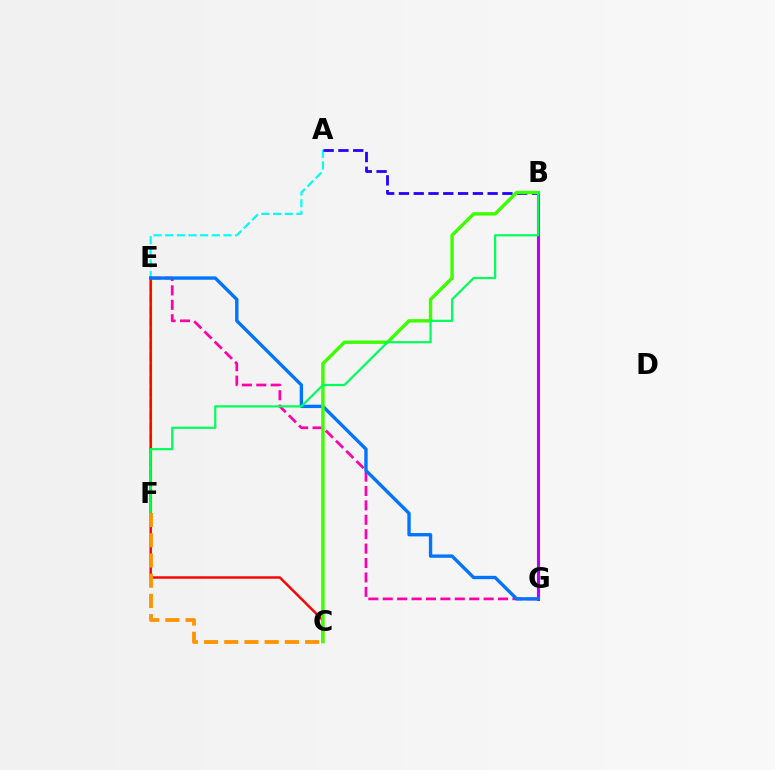{('E', 'F'): [{'color': '#d1ff00', 'line_style': 'solid', 'thickness': 1.71}], ('A', 'F'): [{'color': '#00fff6', 'line_style': 'dashed', 'thickness': 1.59}], ('A', 'B'): [{'color': '#2500ff', 'line_style': 'dashed', 'thickness': 2.01}], ('B', 'G'): [{'color': '#b900ff', 'line_style': 'solid', 'thickness': 2.21}], ('C', 'E'): [{'color': '#ff0000', 'line_style': 'solid', 'thickness': 1.76}], ('E', 'G'): [{'color': '#ff00ac', 'line_style': 'dashed', 'thickness': 1.96}, {'color': '#0074ff', 'line_style': 'solid', 'thickness': 2.42}], ('B', 'C'): [{'color': '#3dff00', 'line_style': 'solid', 'thickness': 2.45}], ('B', 'F'): [{'color': '#00ff5c', 'line_style': 'solid', 'thickness': 1.59}], ('C', 'F'): [{'color': '#ff9400', 'line_style': 'dashed', 'thickness': 2.75}]}